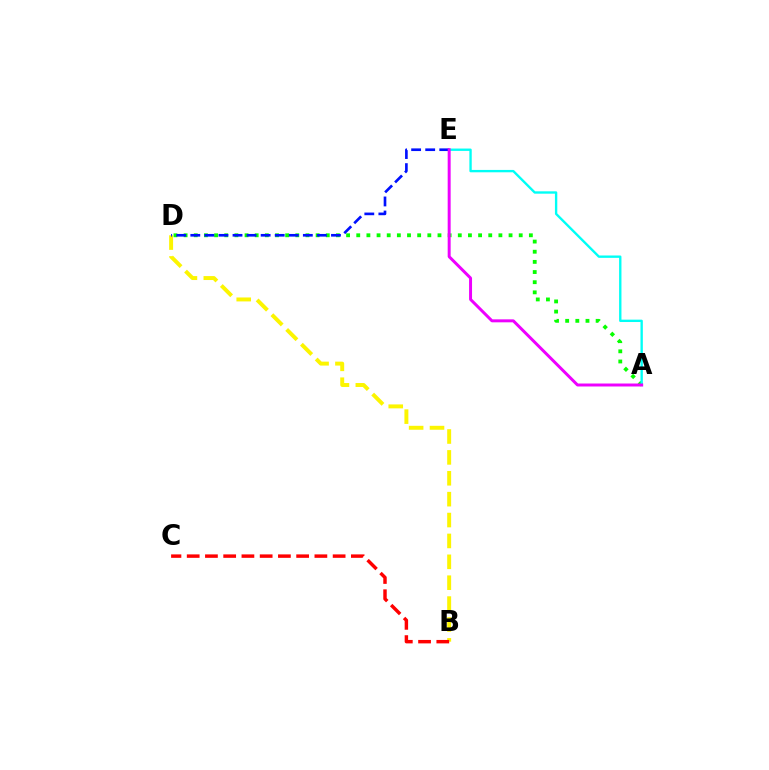{('B', 'D'): [{'color': '#fcf500', 'line_style': 'dashed', 'thickness': 2.84}], ('A', 'D'): [{'color': '#08ff00', 'line_style': 'dotted', 'thickness': 2.76}], ('A', 'E'): [{'color': '#00fff6', 'line_style': 'solid', 'thickness': 1.7}, {'color': '#ee00ff', 'line_style': 'solid', 'thickness': 2.14}], ('D', 'E'): [{'color': '#0010ff', 'line_style': 'dashed', 'thickness': 1.91}], ('B', 'C'): [{'color': '#ff0000', 'line_style': 'dashed', 'thickness': 2.48}]}